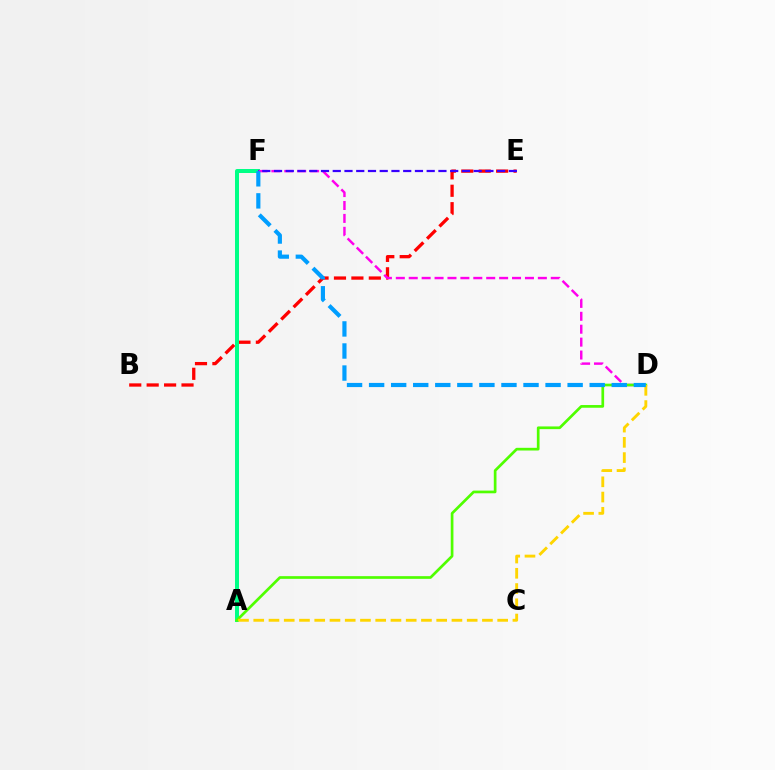{('B', 'E'): [{'color': '#ff0000', 'line_style': 'dashed', 'thickness': 2.37}], ('A', 'F'): [{'color': '#00ff86', 'line_style': 'solid', 'thickness': 2.88}], ('D', 'F'): [{'color': '#ff00ed', 'line_style': 'dashed', 'thickness': 1.75}, {'color': '#009eff', 'line_style': 'dashed', 'thickness': 3.0}], ('A', 'D'): [{'color': '#4fff00', 'line_style': 'solid', 'thickness': 1.94}, {'color': '#ffd500', 'line_style': 'dashed', 'thickness': 2.07}], ('E', 'F'): [{'color': '#3700ff', 'line_style': 'dashed', 'thickness': 1.6}]}